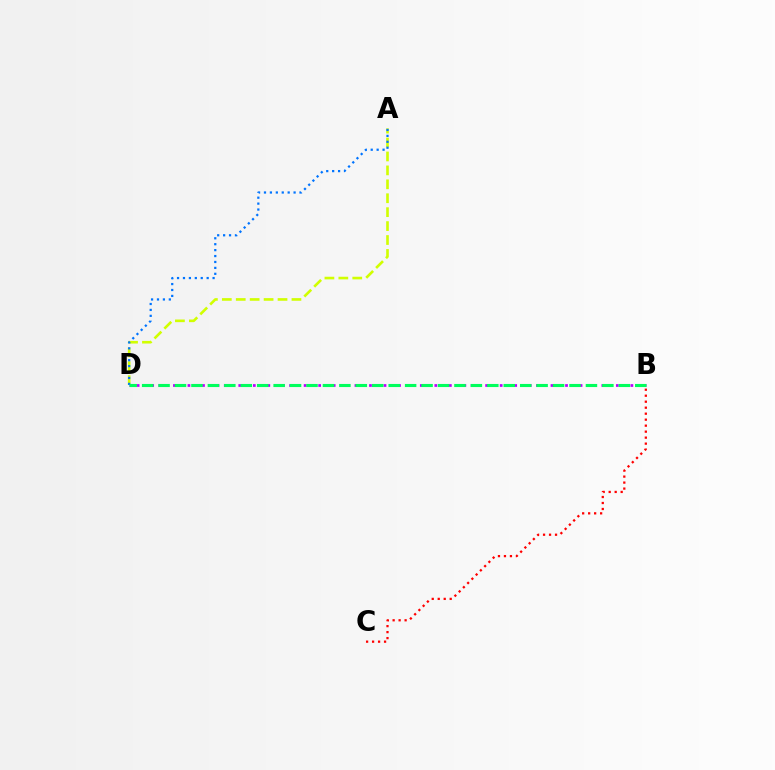{('B', 'D'): [{'color': '#b900ff', 'line_style': 'dotted', 'thickness': 1.97}, {'color': '#00ff5c', 'line_style': 'dashed', 'thickness': 2.23}], ('A', 'D'): [{'color': '#d1ff00', 'line_style': 'dashed', 'thickness': 1.89}, {'color': '#0074ff', 'line_style': 'dotted', 'thickness': 1.61}], ('B', 'C'): [{'color': '#ff0000', 'line_style': 'dotted', 'thickness': 1.63}]}